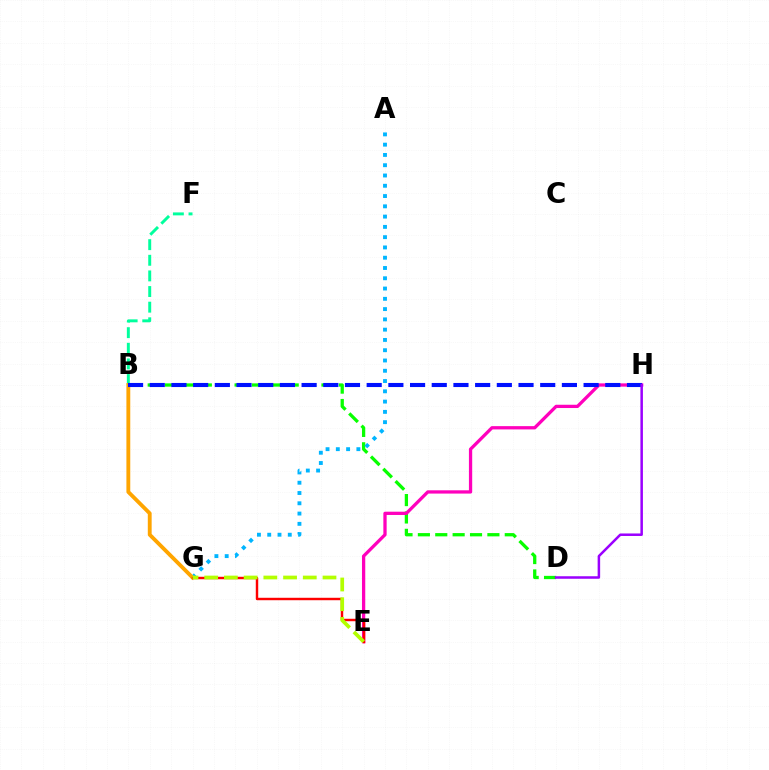{('B', 'F'): [{'color': '#00ff9d', 'line_style': 'dashed', 'thickness': 2.12}], ('B', 'D'): [{'color': '#08ff00', 'line_style': 'dashed', 'thickness': 2.36}], ('E', 'H'): [{'color': '#ff00bd', 'line_style': 'solid', 'thickness': 2.36}], ('A', 'G'): [{'color': '#00b5ff', 'line_style': 'dotted', 'thickness': 2.79}], ('B', 'G'): [{'color': '#ffa500', 'line_style': 'solid', 'thickness': 2.77}], ('B', 'H'): [{'color': '#0010ff', 'line_style': 'dashed', 'thickness': 2.95}], ('E', 'G'): [{'color': '#ff0000', 'line_style': 'solid', 'thickness': 1.75}, {'color': '#b3ff00', 'line_style': 'dashed', 'thickness': 2.68}], ('D', 'H'): [{'color': '#9b00ff', 'line_style': 'solid', 'thickness': 1.81}]}